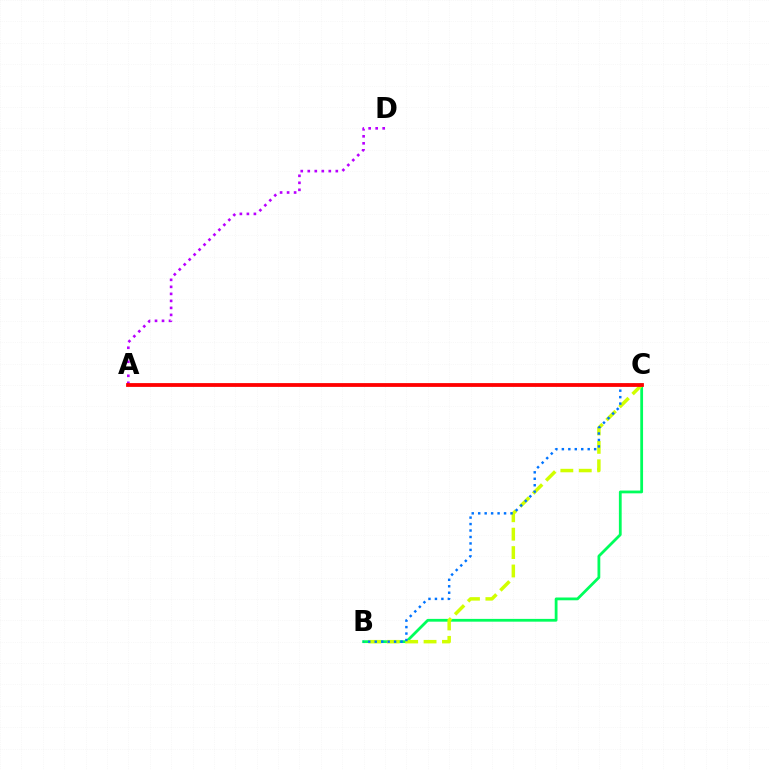{('B', 'C'): [{'color': '#00ff5c', 'line_style': 'solid', 'thickness': 2.0}, {'color': '#d1ff00', 'line_style': 'dashed', 'thickness': 2.5}, {'color': '#0074ff', 'line_style': 'dotted', 'thickness': 1.76}], ('A', 'D'): [{'color': '#b900ff', 'line_style': 'dotted', 'thickness': 1.9}], ('A', 'C'): [{'color': '#ff0000', 'line_style': 'solid', 'thickness': 2.73}]}